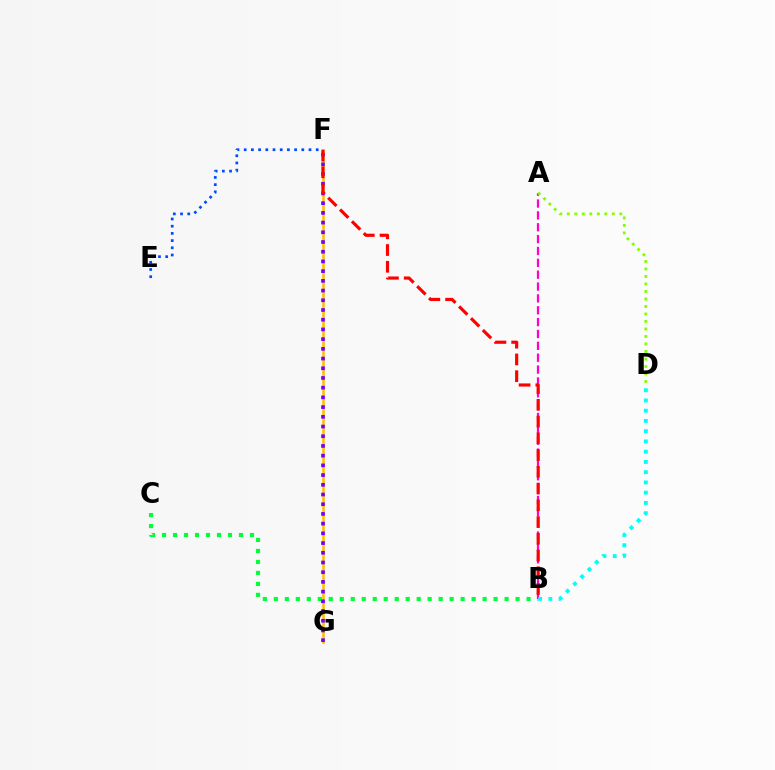{('B', 'C'): [{'color': '#00ff39', 'line_style': 'dotted', 'thickness': 2.99}], ('F', 'G'): [{'color': '#ffbd00', 'line_style': 'solid', 'thickness': 1.82}, {'color': '#7200ff', 'line_style': 'dotted', 'thickness': 2.64}], ('A', 'B'): [{'color': '#ff00cf', 'line_style': 'dashed', 'thickness': 1.61}], ('B', 'D'): [{'color': '#00fff6', 'line_style': 'dotted', 'thickness': 2.78}], ('B', 'F'): [{'color': '#ff0000', 'line_style': 'dashed', 'thickness': 2.27}], ('A', 'D'): [{'color': '#84ff00', 'line_style': 'dotted', 'thickness': 2.04}], ('E', 'F'): [{'color': '#004bff', 'line_style': 'dotted', 'thickness': 1.96}]}